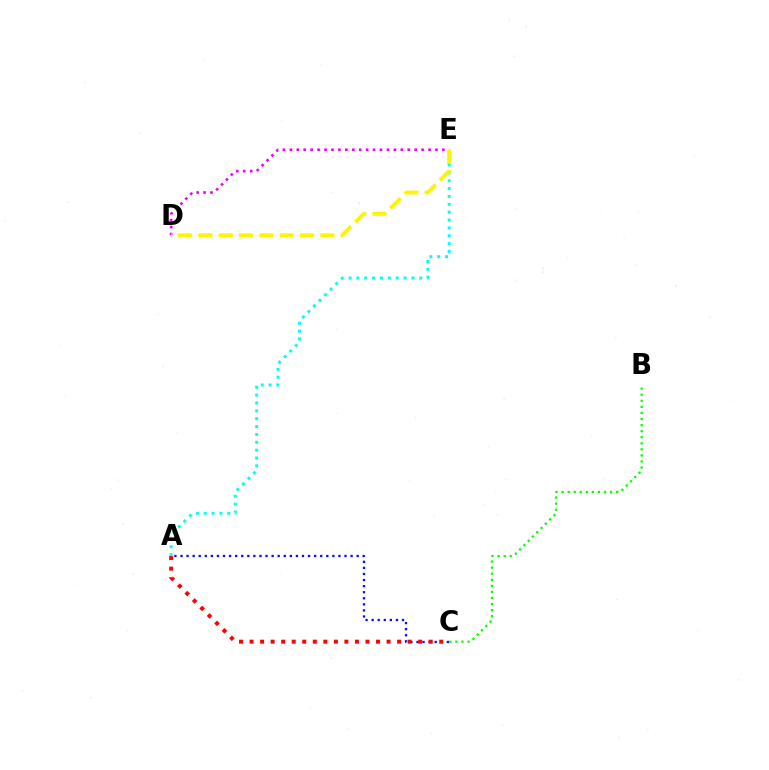{('A', 'E'): [{'color': '#00fff6', 'line_style': 'dotted', 'thickness': 2.13}], ('D', 'E'): [{'color': '#ee00ff', 'line_style': 'dotted', 'thickness': 1.88}, {'color': '#fcf500', 'line_style': 'dashed', 'thickness': 2.76}], ('A', 'C'): [{'color': '#0010ff', 'line_style': 'dotted', 'thickness': 1.65}, {'color': '#ff0000', 'line_style': 'dotted', 'thickness': 2.86}], ('B', 'C'): [{'color': '#08ff00', 'line_style': 'dotted', 'thickness': 1.65}]}